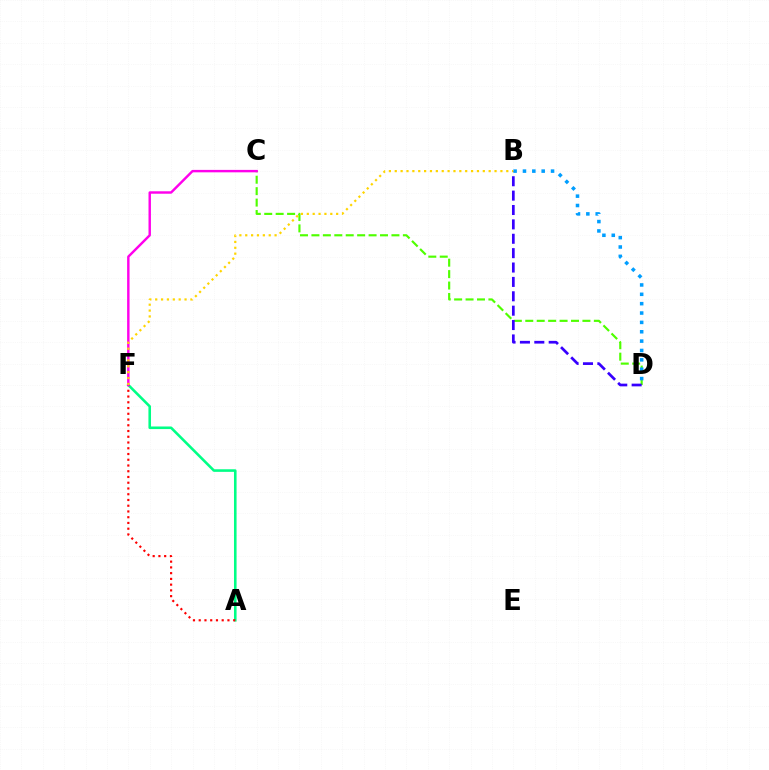{('C', 'D'): [{'color': '#4fff00', 'line_style': 'dashed', 'thickness': 1.55}], ('A', 'F'): [{'color': '#00ff86', 'line_style': 'solid', 'thickness': 1.86}, {'color': '#ff0000', 'line_style': 'dotted', 'thickness': 1.56}], ('B', 'D'): [{'color': '#3700ff', 'line_style': 'dashed', 'thickness': 1.95}, {'color': '#009eff', 'line_style': 'dotted', 'thickness': 2.54}], ('C', 'F'): [{'color': '#ff00ed', 'line_style': 'solid', 'thickness': 1.75}], ('B', 'F'): [{'color': '#ffd500', 'line_style': 'dotted', 'thickness': 1.59}]}